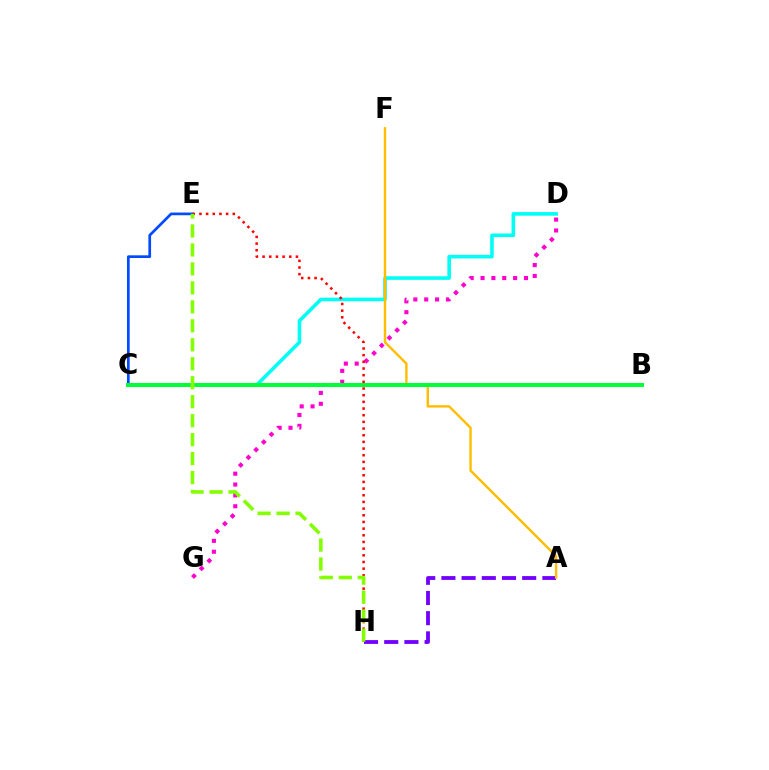{('D', 'G'): [{'color': '#ff00cf', 'line_style': 'dotted', 'thickness': 2.95}], ('C', 'E'): [{'color': '#004bff', 'line_style': 'solid', 'thickness': 1.95}], ('A', 'H'): [{'color': '#7200ff', 'line_style': 'dashed', 'thickness': 2.74}], ('C', 'D'): [{'color': '#00fff6', 'line_style': 'solid', 'thickness': 2.59}], ('E', 'H'): [{'color': '#ff0000', 'line_style': 'dotted', 'thickness': 1.81}, {'color': '#84ff00', 'line_style': 'dashed', 'thickness': 2.58}], ('A', 'F'): [{'color': '#ffbd00', 'line_style': 'solid', 'thickness': 1.73}], ('B', 'C'): [{'color': '#00ff39', 'line_style': 'solid', 'thickness': 2.87}]}